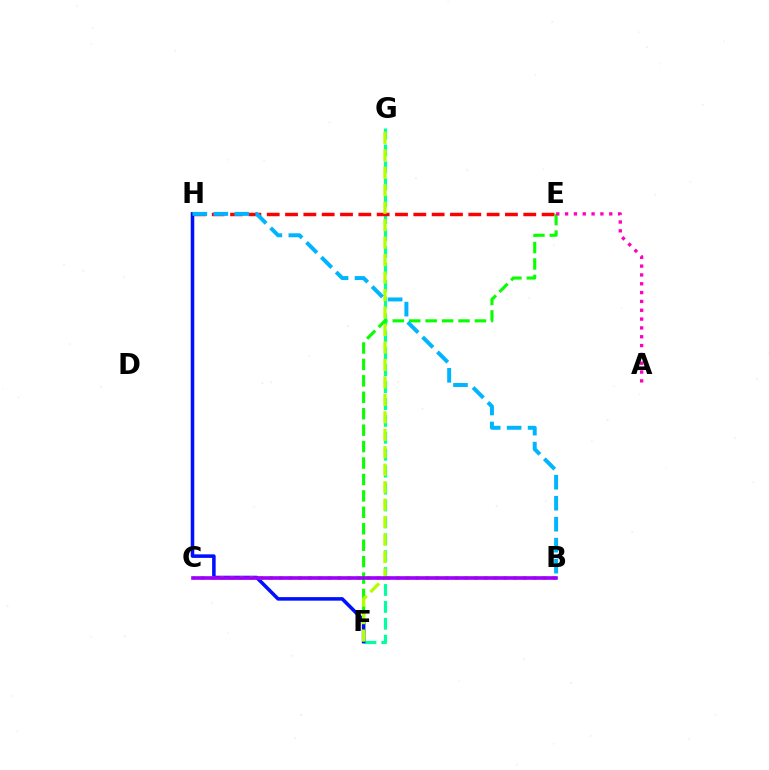{('F', 'G'): [{'color': '#00ff9d', 'line_style': 'dashed', 'thickness': 2.3}, {'color': '#b3ff00', 'line_style': 'dashed', 'thickness': 2.37}], ('E', 'H'): [{'color': '#ff0000', 'line_style': 'dashed', 'thickness': 2.49}], ('E', 'F'): [{'color': '#08ff00', 'line_style': 'dashed', 'thickness': 2.23}], ('F', 'H'): [{'color': '#0010ff', 'line_style': 'solid', 'thickness': 2.55}], ('B', 'C'): [{'color': '#ffa500', 'line_style': 'dotted', 'thickness': 2.65}, {'color': '#9b00ff', 'line_style': 'solid', 'thickness': 2.6}], ('A', 'E'): [{'color': '#ff00bd', 'line_style': 'dotted', 'thickness': 2.4}], ('B', 'H'): [{'color': '#00b5ff', 'line_style': 'dashed', 'thickness': 2.85}]}